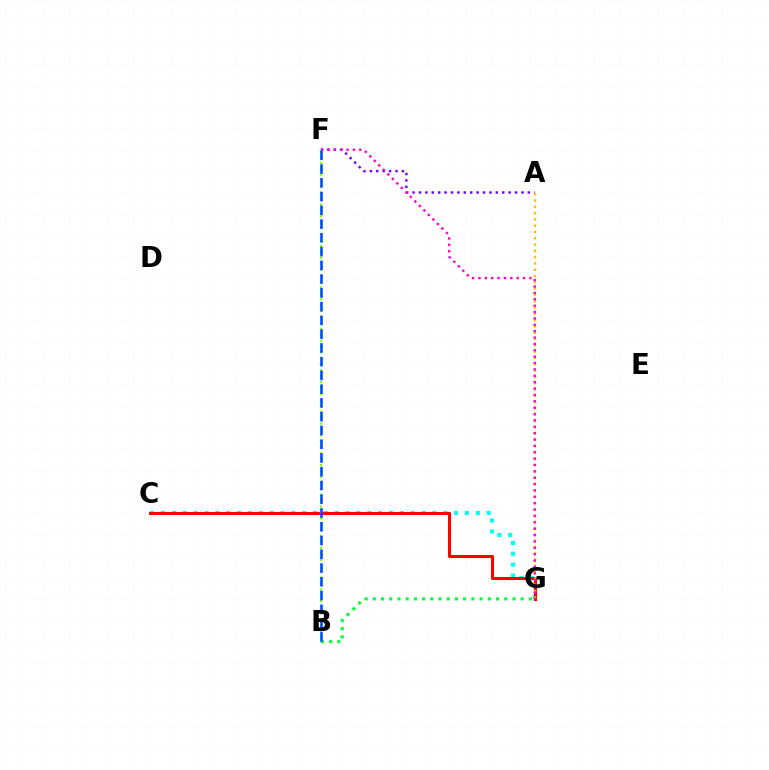{('C', 'G'): [{'color': '#00fff6', 'line_style': 'dotted', 'thickness': 2.95}, {'color': '#ff0000', 'line_style': 'solid', 'thickness': 2.2}], ('A', 'F'): [{'color': '#7200ff', 'line_style': 'dotted', 'thickness': 1.74}], ('A', 'G'): [{'color': '#ffbd00', 'line_style': 'dotted', 'thickness': 1.71}], ('B', 'G'): [{'color': '#00ff39', 'line_style': 'dotted', 'thickness': 2.23}], ('F', 'G'): [{'color': '#ff00cf', 'line_style': 'dotted', 'thickness': 1.73}], ('B', 'F'): [{'color': '#84ff00', 'line_style': 'dotted', 'thickness': 1.61}, {'color': '#004bff', 'line_style': 'dashed', 'thickness': 1.87}]}